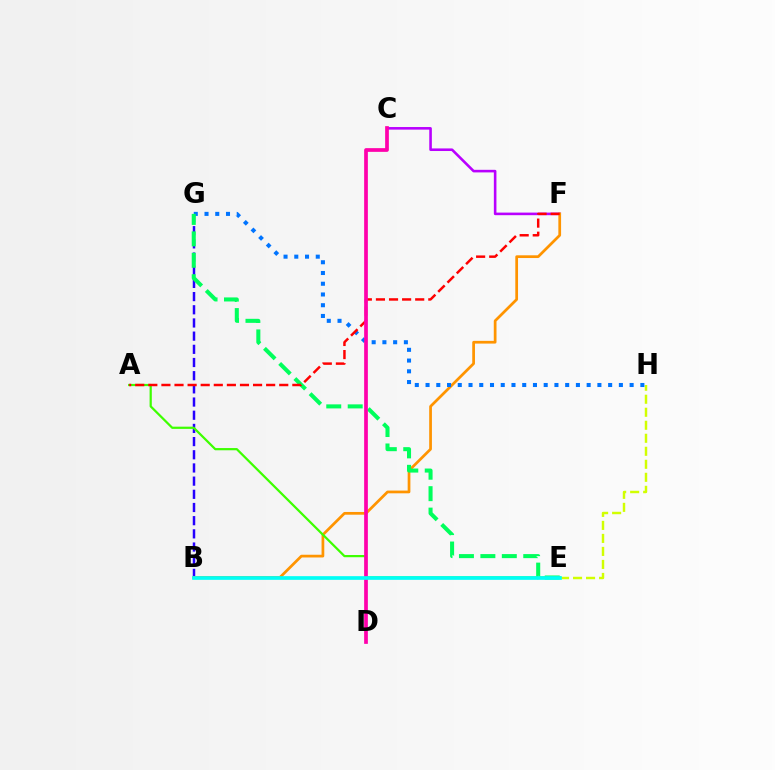{('C', 'F'): [{'color': '#b900ff', 'line_style': 'solid', 'thickness': 1.86}], ('B', 'G'): [{'color': '#2500ff', 'line_style': 'dashed', 'thickness': 1.79}], ('E', 'H'): [{'color': '#d1ff00', 'line_style': 'dashed', 'thickness': 1.77}], ('B', 'F'): [{'color': '#ff9400', 'line_style': 'solid', 'thickness': 1.96}], ('A', 'E'): [{'color': '#3dff00', 'line_style': 'solid', 'thickness': 1.6}], ('G', 'H'): [{'color': '#0074ff', 'line_style': 'dotted', 'thickness': 2.92}], ('E', 'G'): [{'color': '#00ff5c', 'line_style': 'dashed', 'thickness': 2.91}], ('A', 'F'): [{'color': '#ff0000', 'line_style': 'dashed', 'thickness': 1.78}], ('C', 'D'): [{'color': '#ff00ac', 'line_style': 'solid', 'thickness': 2.67}], ('B', 'E'): [{'color': '#00fff6', 'line_style': 'solid', 'thickness': 2.65}]}